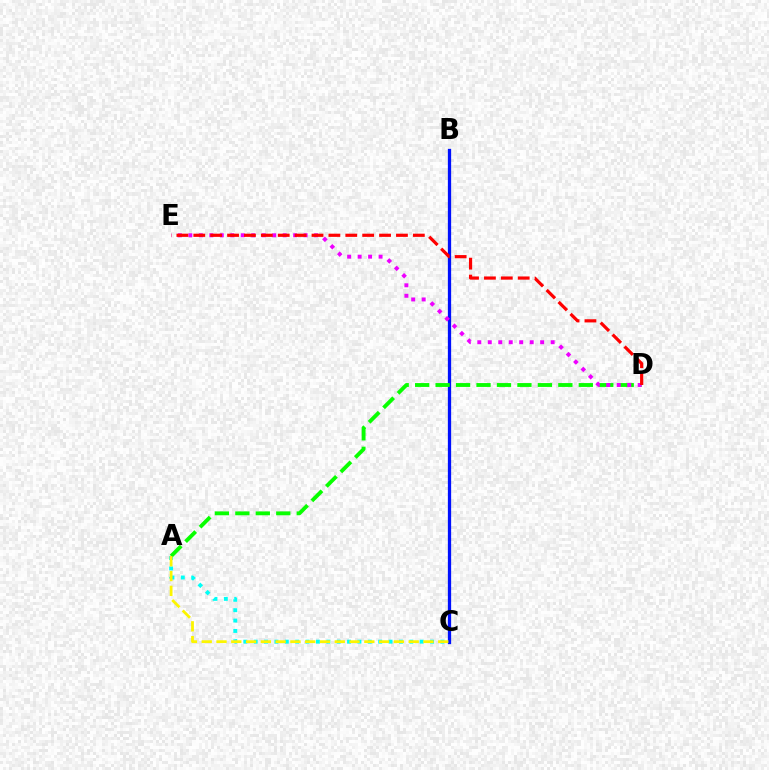{('A', 'C'): [{'color': '#00fff6', 'line_style': 'dotted', 'thickness': 2.82}, {'color': '#fcf500', 'line_style': 'dashed', 'thickness': 2.01}], ('B', 'C'): [{'color': '#0010ff', 'line_style': 'solid', 'thickness': 2.35}], ('A', 'D'): [{'color': '#08ff00', 'line_style': 'dashed', 'thickness': 2.78}], ('D', 'E'): [{'color': '#ee00ff', 'line_style': 'dotted', 'thickness': 2.85}, {'color': '#ff0000', 'line_style': 'dashed', 'thickness': 2.29}]}